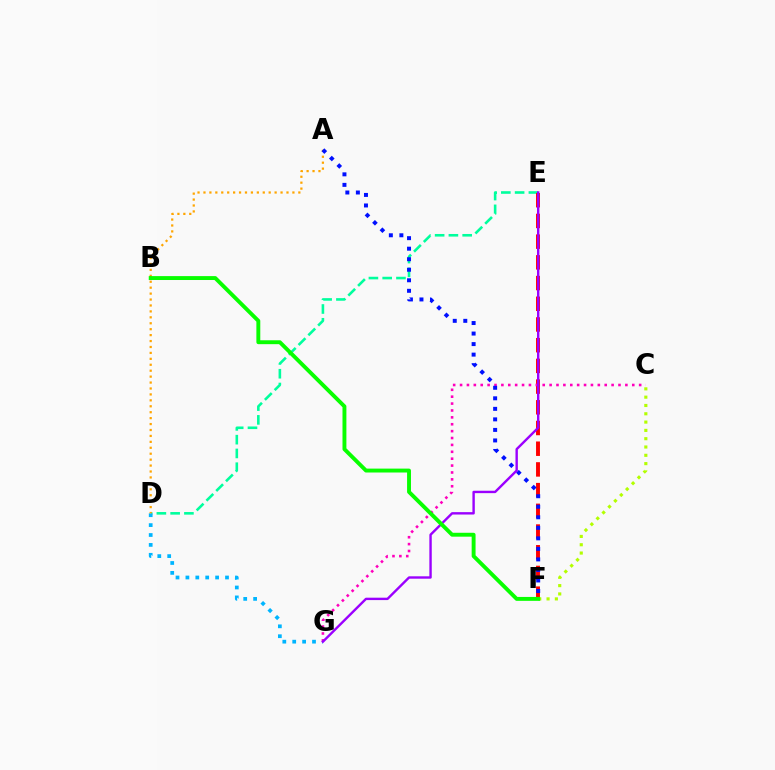{('D', 'E'): [{'color': '#00ff9d', 'line_style': 'dashed', 'thickness': 1.87}], ('E', 'F'): [{'color': '#ff0000', 'line_style': 'dashed', 'thickness': 2.81}], ('D', 'G'): [{'color': '#00b5ff', 'line_style': 'dotted', 'thickness': 2.69}], ('C', 'G'): [{'color': '#ff00bd', 'line_style': 'dotted', 'thickness': 1.87}], ('A', 'D'): [{'color': '#ffa500', 'line_style': 'dotted', 'thickness': 1.61}], ('A', 'F'): [{'color': '#0010ff', 'line_style': 'dotted', 'thickness': 2.86}], ('E', 'G'): [{'color': '#9b00ff', 'line_style': 'solid', 'thickness': 1.72}], ('C', 'F'): [{'color': '#b3ff00', 'line_style': 'dotted', 'thickness': 2.26}], ('B', 'F'): [{'color': '#08ff00', 'line_style': 'solid', 'thickness': 2.81}]}